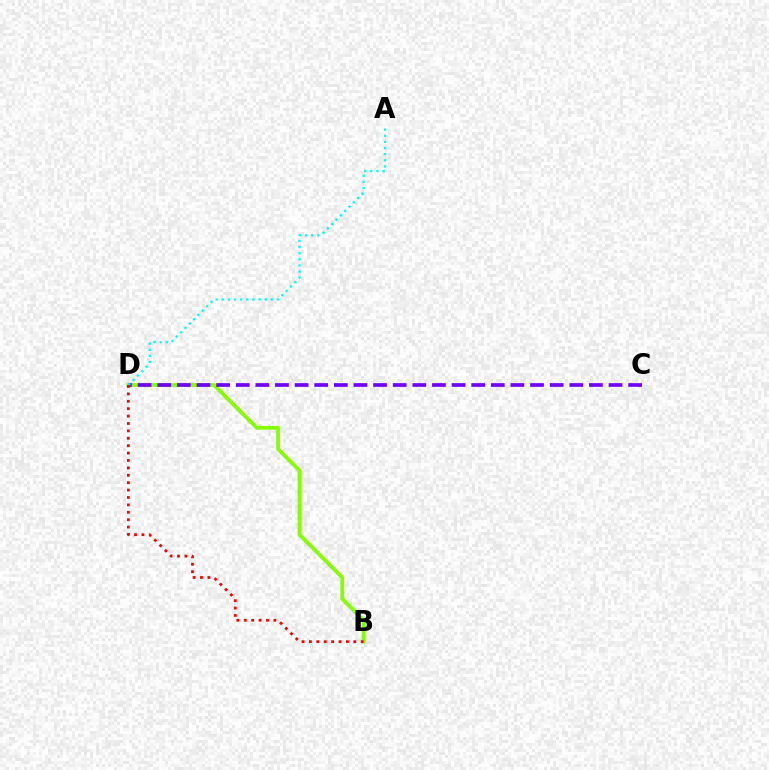{('B', 'D'): [{'color': '#84ff00', 'line_style': 'solid', 'thickness': 2.69}, {'color': '#ff0000', 'line_style': 'dotted', 'thickness': 2.01}], ('C', 'D'): [{'color': '#7200ff', 'line_style': 'dashed', 'thickness': 2.67}], ('A', 'D'): [{'color': '#00fff6', 'line_style': 'dotted', 'thickness': 1.67}]}